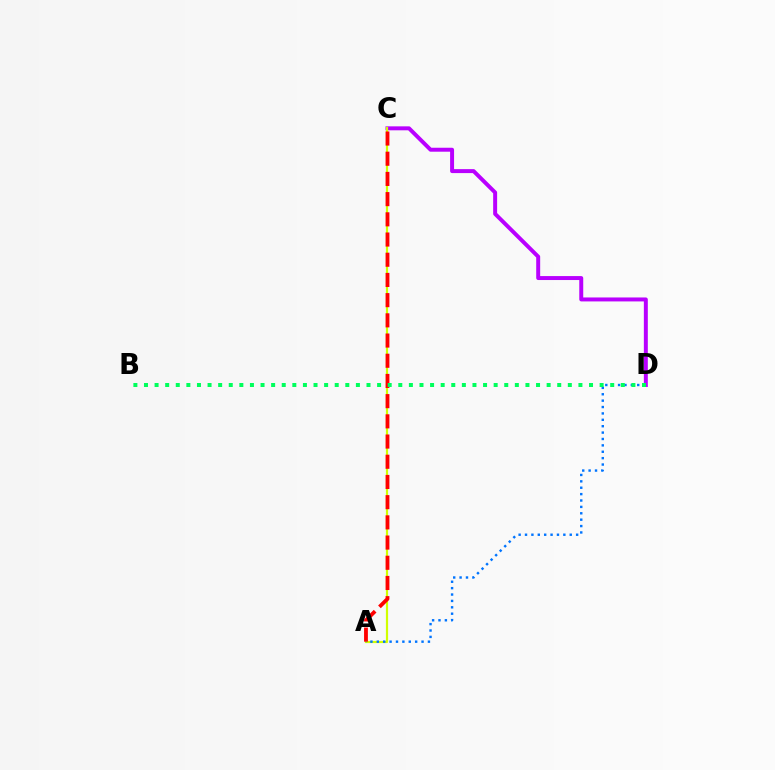{('C', 'D'): [{'color': '#b900ff', 'line_style': 'solid', 'thickness': 2.85}], ('A', 'C'): [{'color': '#d1ff00', 'line_style': 'solid', 'thickness': 1.58}, {'color': '#ff0000', 'line_style': 'dashed', 'thickness': 2.74}], ('A', 'D'): [{'color': '#0074ff', 'line_style': 'dotted', 'thickness': 1.74}], ('B', 'D'): [{'color': '#00ff5c', 'line_style': 'dotted', 'thickness': 2.88}]}